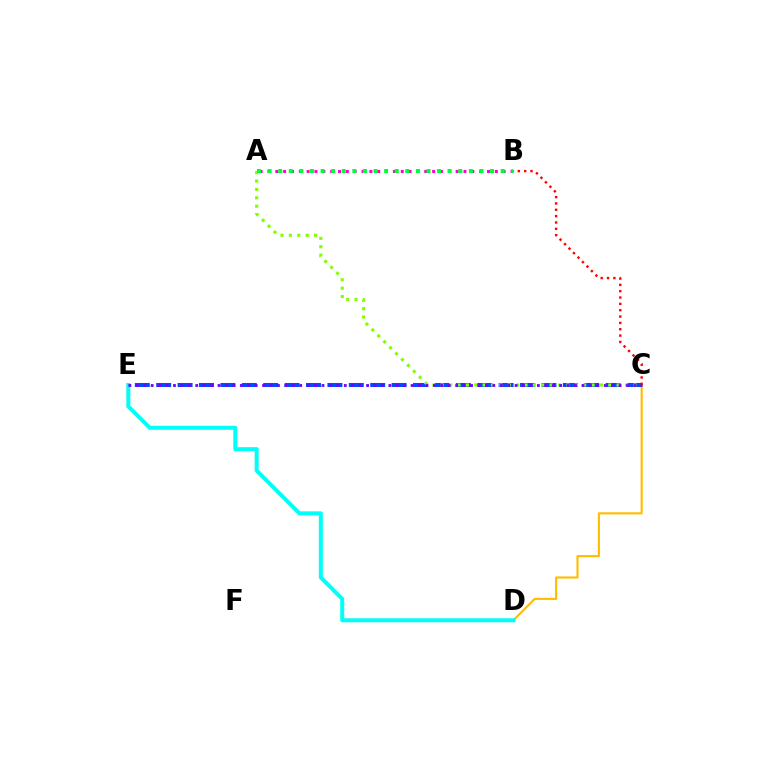{('C', 'D'): [{'color': '#ffbd00', 'line_style': 'solid', 'thickness': 1.54}], ('C', 'E'): [{'color': '#004bff', 'line_style': 'dashed', 'thickness': 2.91}, {'color': '#7200ff', 'line_style': 'dotted', 'thickness': 2.02}], ('B', 'C'): [{'color': '#ff0000', 'line_style': 'dotted', 'thickness': 1.72}], ('A', 'B'): [{'color': '#ff00cf', 'line_style': 'dotted', 'thickness': 2.13}, {'color': '#00ff39', 'line_style': 'dotted', 'thickness': 2.88}], ('D', 'E'): [{'color': '#00fff6', 'line_style': 'solid', 'thickness': 2.88}], ('A', 'C'): [{'color': '#84ff00', 'line_style': 'dotted', 'thickness': 2.28}]}